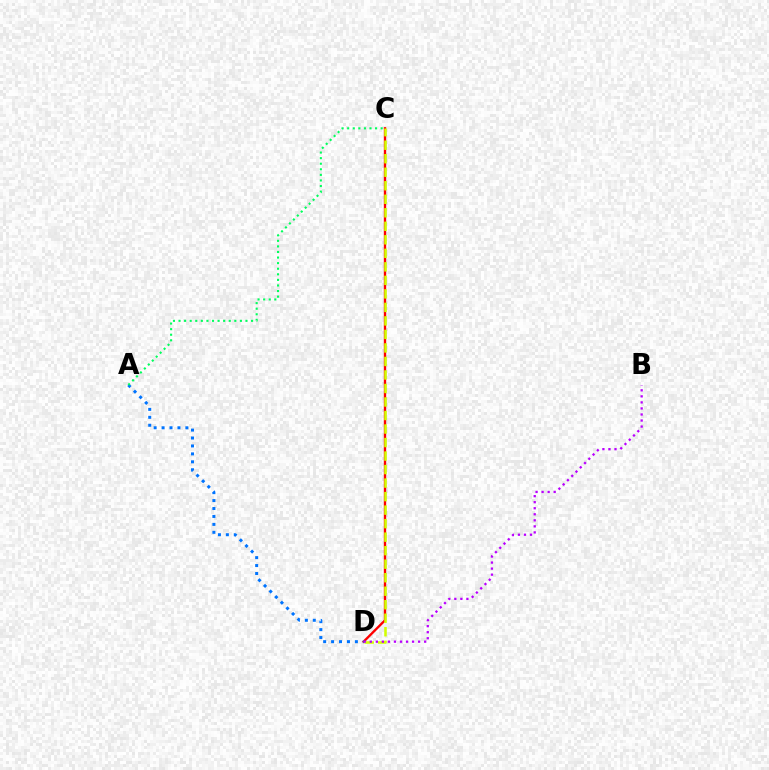{('C', 'D'): [{'color': '#ff0000', 'line_style': 'solid', 'thickness': 1.7}, {'color': '#d1ff00', 'line_style': 'dashed', 'thickness': 1.84}], ('A', 'D'): [{'color': '#0074ff', 'line_style': 'dotted', 'thickness': 2.16}], ('A', 'C'): [{'color': '#00ff5c', 'line_style': 'dotted', 'thickness': 1.52}], ('B', 'D'): [{'color': '#b900ff', 'line_style': 'dotted', 'thickness': 1.64}]}